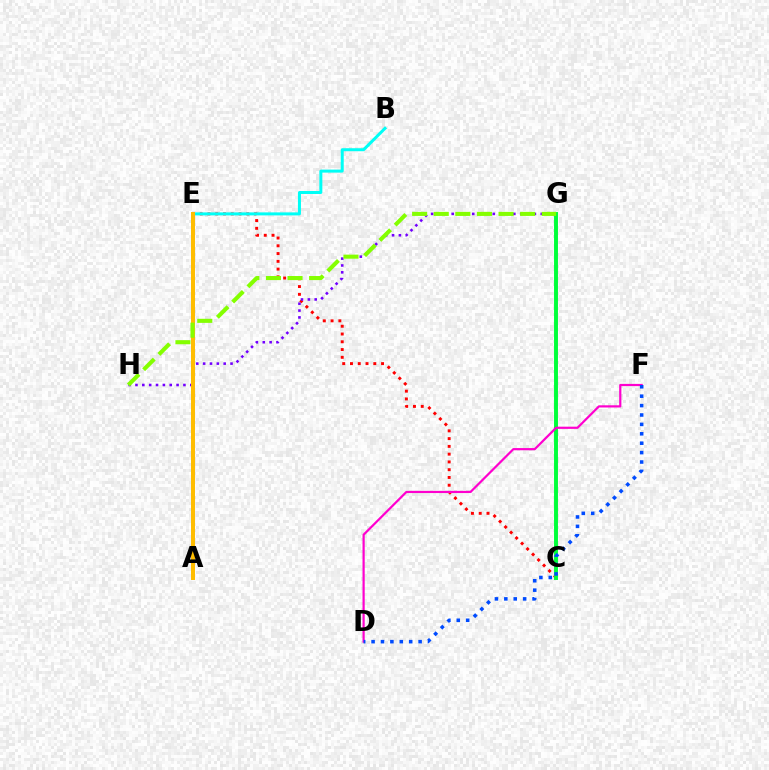{('C', 'E'): [{'color': '#ff0000', 'line_style': 'dotted', 'thickness': 2.11}], ('G', 'H'): [{'color': '#7200ff', 'line_style': 'dotted', 'thickness': 1.86}, {'color': '#84ff00', 'line_style': 'dashed', 'thickness': 2.93}], ('B', 'E'): [{'color': '#00fff6', 'line_style': 'solid', 'thickness': 2.16}], ('C', 'G'): [{'color': '#00ff39', 'line_style': 'solid', 'thickness': 2.82}], ('A', 'E'): [{'color': '#ffbd00', 'line_style': 'solid', 'thickness': 2.86}], ('D', 'F'): [{'color': '#ff00cf', 'line_style': 'solid', 'thickness': 1.58}, {'color': '#004bff', 'line_style': 'dotted', 'thickness': 2.56}]}